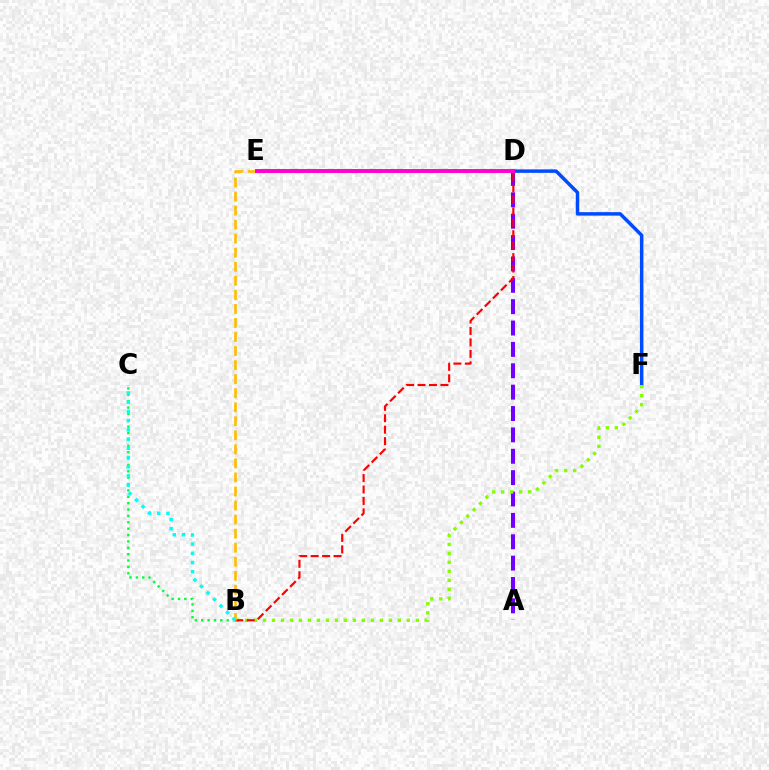{('D', 'F'): [{'color': '#004bff', 'line_style': 'solid', 'thickness': 2.5}], ('A', 'D'): [{'color': '#7200ff', 'line_style': 'dashed', 'thickness': 2.9}], ('B', 'F'): [{'color': '#84ff00', 'line_style': 'dotted', 'thickness': 2.44}], ('B', 'C'): [{'color': '#00ff39', 'line_style': 'dotted', 'thickness': 1.73}, {'color': '#00fff6', 'line_style': 'dotted', 'thickness': 2.5}], ('B', 'D'): [{'color': '#ff0000', 'line_style': 'dashed', 'thickness': 1.56}], ('B', 'E'): [{'color': '#ffbd00', 'line_style': 'dashed', 'thickness': 1.91}], ('D', 'E'): [{'color': '#ff00cf', 'line_style': 'solid', 'thickness': 2.82}]}